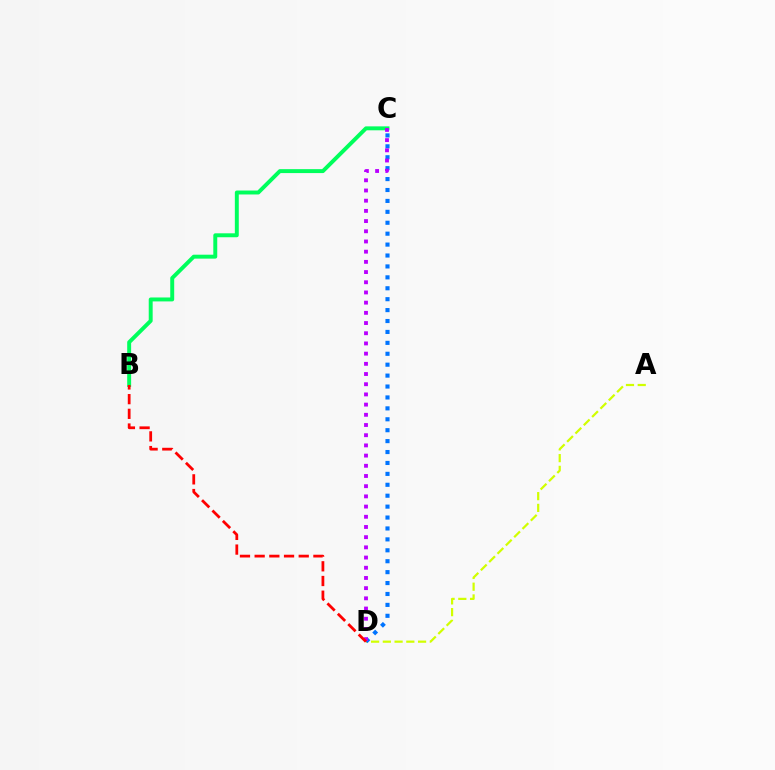{('A', 'D'): [{'color': '#d1ff00', 'line_style': 'dashed', 'thickness': 1.6}], ('C', 'D'): [{'color': '#0074ff', 'line_style': 'dotted', 'thickness': 2.97}, {'color': '#b900ff', 'line_style': 'dotted', 'thickness': 2.77}], ('B', 'C'): [{'color': '#00ff5c', 'line_style': 'solid', 'thickness': 2.83}], ('B', 'D'): [{'color': '#ff0000', 'line_style': 'dashed', 'thickness': 2.0}]}